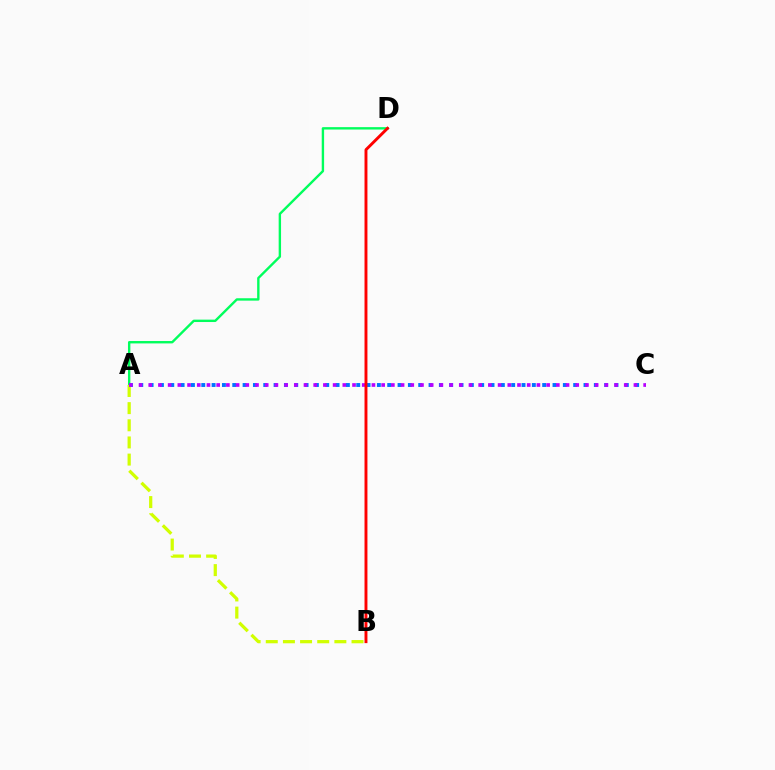{('A', 'D'): [{'color': '#00ff5c', 'line_style': 'solid', 'thickness': 1.72}], ('A', 'B'): [{'color': '#d1ff00', 'line_style': 'dashed', 'thickness': 2.33}], ('A', 'C'): [{'color': '#0074ff', 'line_style': 'dotted', 'thickness': 2.81}, {'color': '#b900ff', 'line_style': 'dotted', 'thickness': 2.64}], ('B', 'D'): [{'color': '#ff0000', 'line_style': 'solid', 'thickness': 2.1}]}